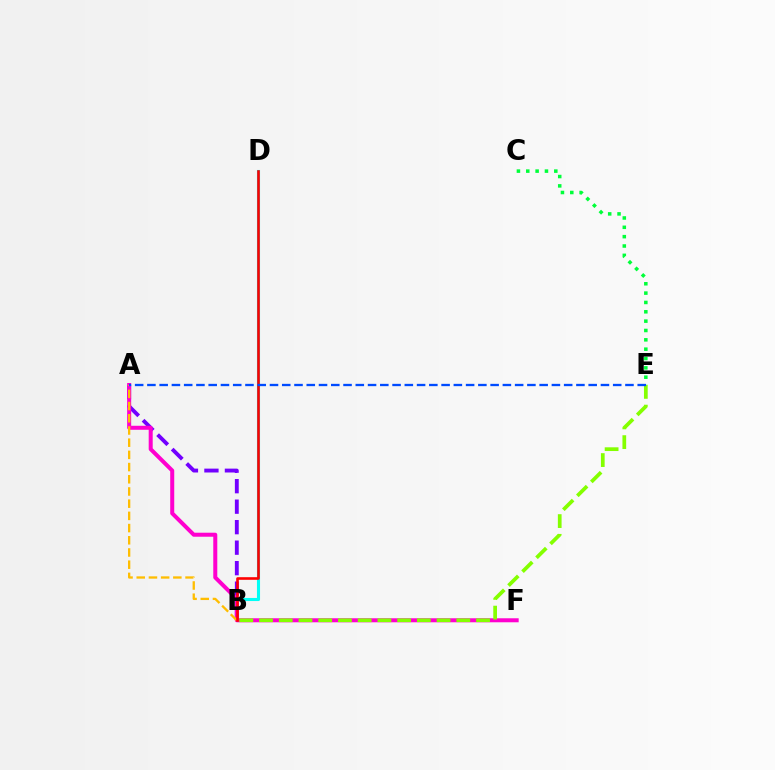{('B', 'D'): [{'color': '#00fff6', 'line_style': 'solid', 'thickness': 2.22}, {'color': '#ff0000', 'line_style': 'solid', 'thickness': 1.88}], ('A', 'B'): [{'color': '#7200ff', 'line_style': 'dashed', 'thickness': 2.78}, {'color': '#ffbd00', 'line_style': 'dashed', 'thickness': 1.66}], ('A', 'F'): [{'color': '#ff00cf', 'line_style': 'solid', 'thickness': 2.89}], ('B', 'E'): [{'color': '#84ff00', 'line_style': 'dashed', 'thickness': 2.68}], ('C', 'E'): [{'color': '#00ff39', 'line_style': 'dotted', 'thickness': 2.54}], ('A', 'E'): [{'color': '#004bff', 'line_style': 'dashed', 'thickness': 1.67}]}